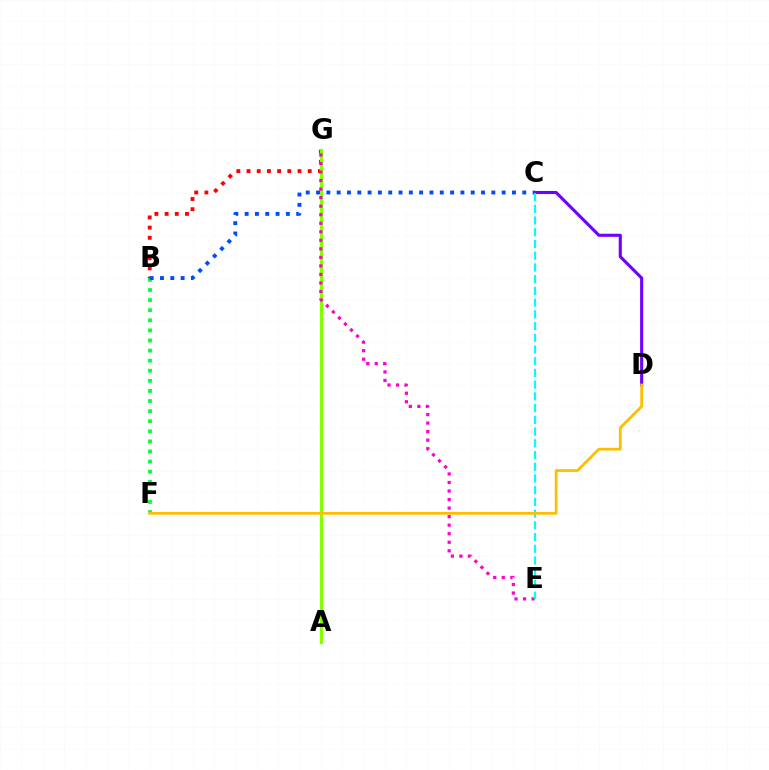{('B', 'G'): [{'color': '#ff0000', 'line_style': 'dotted', 'thickness': 2.77}], ('C', 'D'): [{'color': '#7200ff', 'line_style': 'solid', 'thickness': 2.24}], ('A', 'G'): [{'color': '#84ff00', 'line_style': 'solid', 'thickness': 2.31}], ('B', 'F'): [{'color': '#00ff39', 'line_style': 'dotted', 'thickness': 2.74}], ('E', 'G'): [{'color': '#ff00cf', 'line_style': 'dotted', 'thickness': 2.32}], ('B', 'C'): [{'color': '#004bff', 'line_style': 'dotted', 'thickness': 2.8}], ('C', 'E'): [{'color': '#00fff6', 'line_style': 'dashed', 'thickness': 1.59}], ('D', 'F'): [{'color': '#ffbd00', 'line_style': 'solid', 'thickness': 1.98}]}